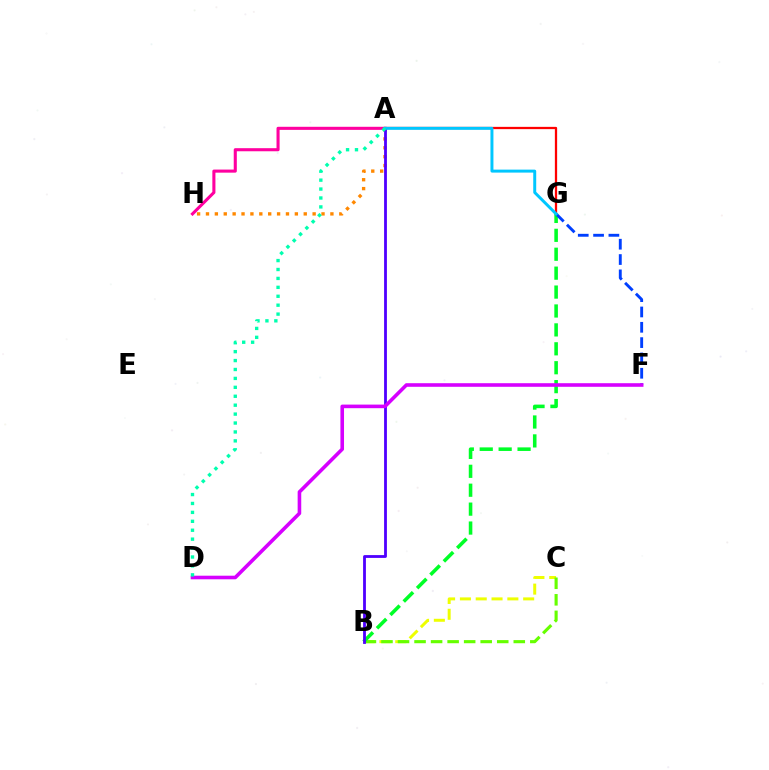{('B', 'C'): [{'color': '#eeff00', 'line_style': 'dashed', 'thickness': 2.15}, {'color': '#66ff00', 'line_style': 'dashed', 'thickness': 2.25}], ('A', 'H'): [{'color': '#ff00a0', 'line_style': 'solid', 'thickness': 2.22}, {'color': '#ff8800', 'line_style': 'dotted', 'thickness': 2.41}], ('A', 'G'): [{'color': '#ff0000', 'line_style': 'solid', 'thickness': 1.64}, {'color': '#00c7ff', 'line_style': 'solid', 'thickness': 2.14}], ('B', 'G'): [{'color': '#00ff27', 'line_style': 'dashed', 'thickness': 2.57}], ('F', 'G'): [{'color': '#003fff', 'line_style': 'dashed', 'thickness': 2.08}], ('A', 'B'): [{'color': '#4f00ff', 'line_style': 'solid', 'thickness': 2.02}], ('D', 'F'): [{'color': '#d600ff', 'line_style': 'solid', 'thickness': 2.59}], ('A', 'D'): [{'color': '#00ffaf', 'line_style': 'dotted', 'thickness': 2.42}]}